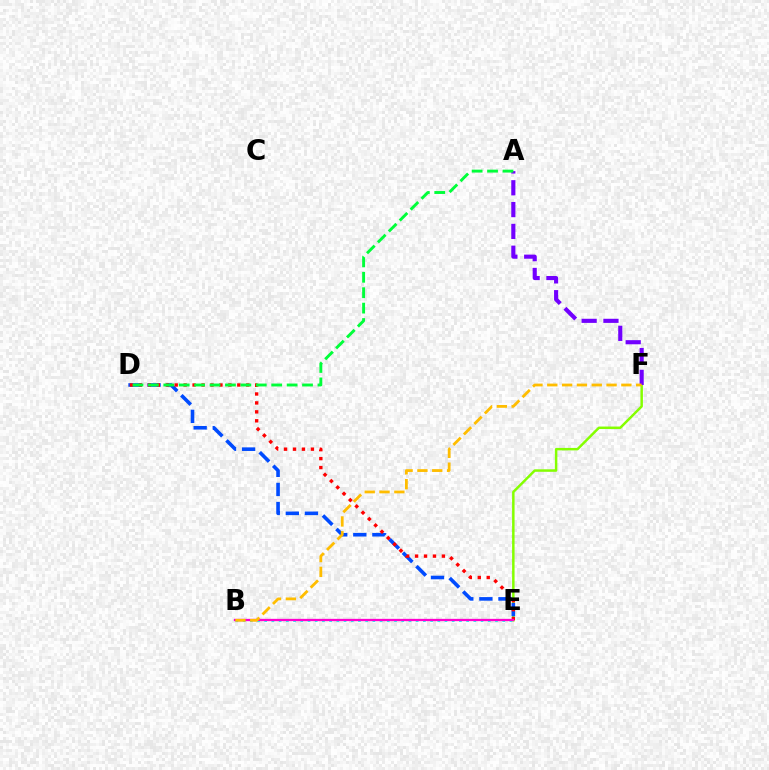{('E', 'F'): [{'color': '#84ff00', 'line_style': 'solid', 'thickness': 1.79}], ('D', 'E'): [{'color': '#004bff', 'line_style': 'dashed', 'thickness': 2.59}, {'color': '#ff0000', 'line_style': 'dotted', 'thickness': 2.43}], ('A', 'F'): [{'color': '#7200ff', 'line_style': 'dashed', 'thickness': 2.96}], ('B', 'E'): [{'color': '#00fff6', 'line_style': 'dotted', 'thickness': 1.96}, {'color': '#ff00cf', 'line_style': 'solid', 'thickness': 1.66}], ('A', 'D'): [{'color': '#00ff39', 'line_style': 'dashed', 'thickness': 2.09}], ('B', 'F'): [{'color': '#ffbd00', 'line_style': 'dashed', 'thickness': 2.01}]}